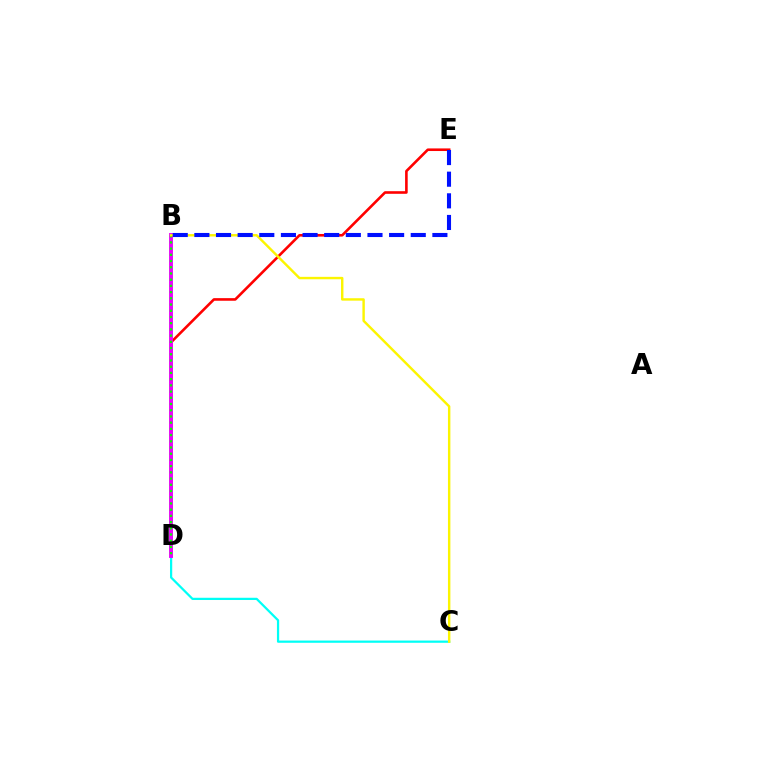{('D', 'E'): [{'color': '#ff0000', 'line_style': 'solid', 'thickness': 1.88}], ('C', 'D'): [{'color': '#00fff6', 'line_style': 'solid', 'thickness': 1.61}], ('B', 'D'): [{'color': '#ee00ff', 'line_style': 'solid', 'thickness': 2.8}, {'color': '#08ff00', 'line_style': 'dotted', 'thickness': 1.69}], ('B', 'C'): [{'color': '#fcf500', 'line_style': 'solid', 'thickness': 1.74}], ('B', 'E'): [{'color': '#0010ff', 'line_style': 'dashed', 'thickness': 2.94}]}